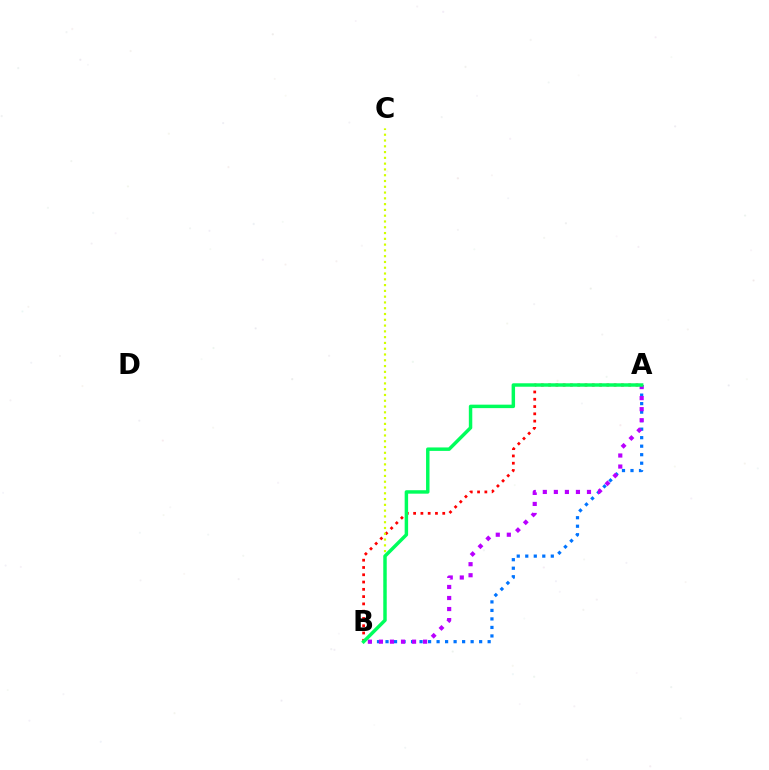{('A', 'B'): [{'color': '#ff0000', 'line_style': 'dotted', 'thickness': 1.98}, {'color': '#0074ff', 'line_style': 'dotted', 'thickness': 2.31}, {'color': '#b900ff', 'line_style': 'dotted', 'thickness': 3.0}, {'color': '#00ff5c', 'line_style': 'solid', 'thickness': 2.49}], ('B', 'C'): [{'color': '#d1ff00', 'line_style': 'dotted', 'thickness': 1.57}]}